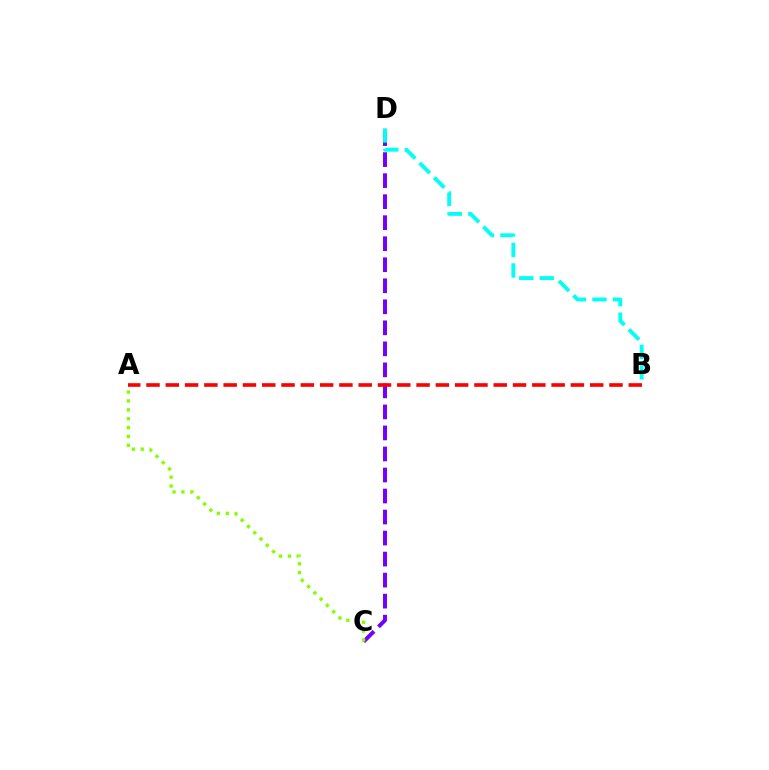{('C', 'D'): [{'color': '#7200ff', 'line_style': 'dashed', 'thickness': 2.86}], ('A', 'C'): [{'color': '#84ff00', 'line_style': 'dotted', 'thickness': 2.41}], ('A', 'B'): [{'color': '#ff0000', 'line_style': 'dashed', 'thickness': 2.62}], ('B', 'D'): [{'color': '#00fff6', 'line_style': 'dashed', 'thickness': 2.79}]}